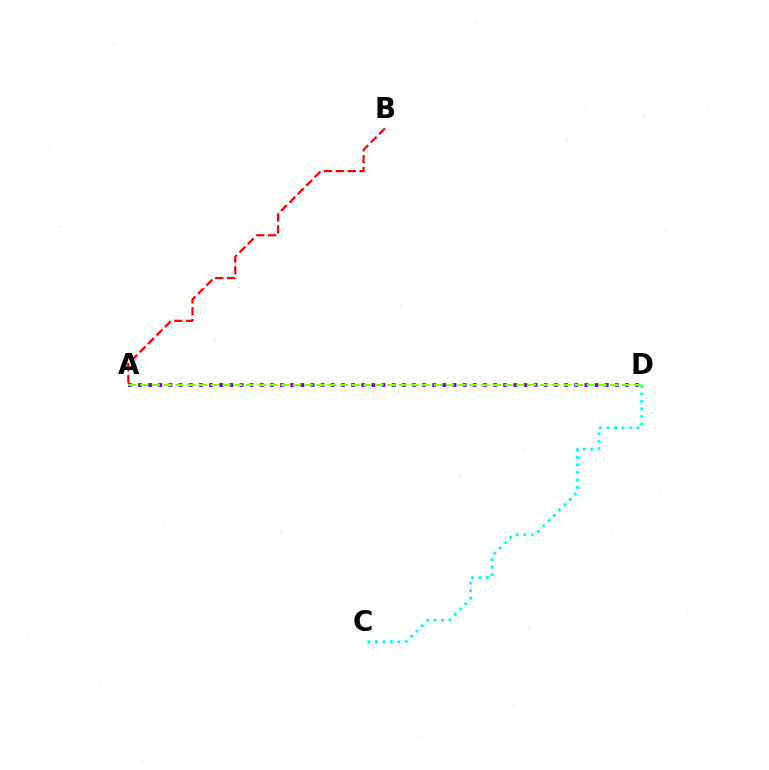{('A', 'B'): [{'color': '#ff0000', 'line_style': 'dashed', 'thickness': 1.61}], ('C', 'D'): [{'color': '#00fff6', 'line_style': 'dotted', 'thickness': 2.04}], ('A', 'D'): [{'color': '#7200ff', 'line_style': 'dotted', 'thickness': 2.76}, {'color': '#84ff00', 'line_style': 'dashed', 'thickness': 1.6}]}